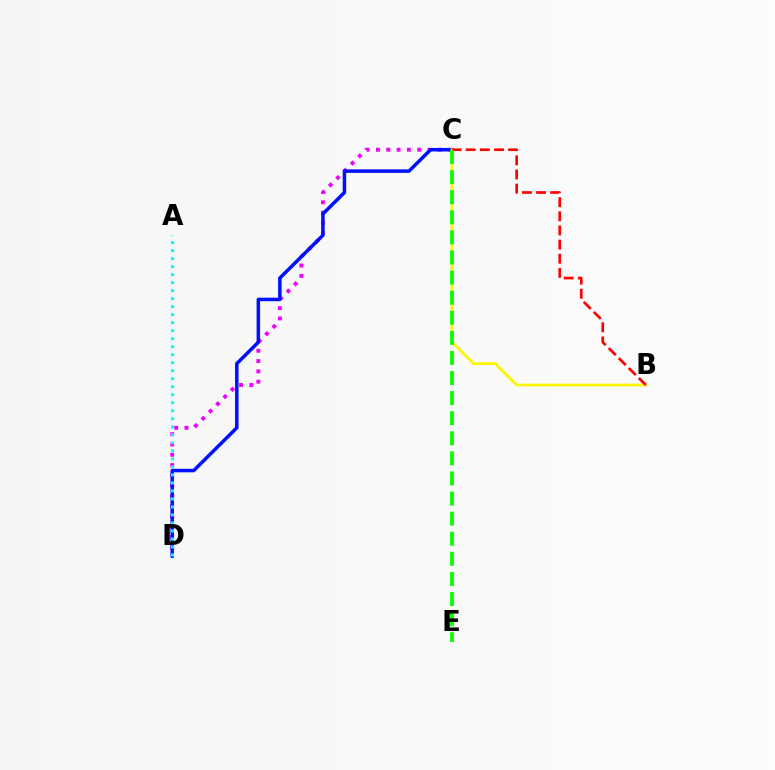{('C', 'D'): [{'color': '#ee00ff', 'line_style': 'dotted', 'thickness': 2.8}, {'color': '#0010ff', 'line_style': 'solid', 'thickness': 2.53}], ('B', 'C'): [{'color': '#fcf500', 'line_style': 'solid', 'thickness': 1.98}, {'color': '#ff0000', 'line_style': 'dashed', 'thickness': 1.92}], ('A', 'D'): [{'color': '#00fff6', 'line_style': 'dotted', 'thickness': 2.18}], ('C', 'E'): [{'color': '#08ff00', 'line_style': 'dashed', 'thickness': 2.73}]}